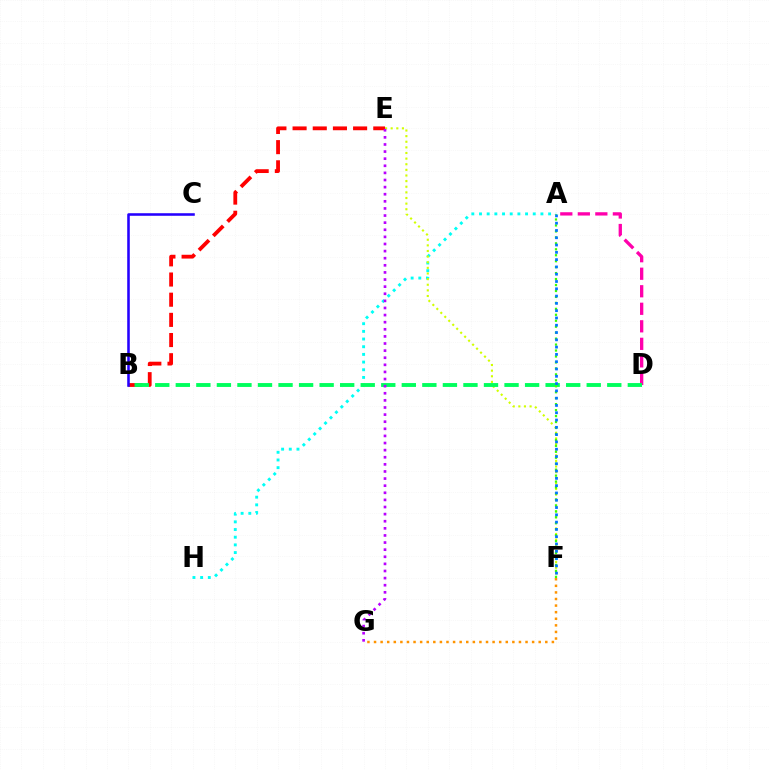{('A', 'D'): [{'color': '#ff00ac', 'line_style': 'dashed', 'thickness': 2.38}], ('A', 'H'): [{'color': '#00fff6', 'line_style': 'dotted', 'thickness': 2.09}], ('B', 'E'): [{'color': '#ff0000', 'line_style': 'dashed', 'thickness': 2.74}], ('E', 'F'): [{'color': '#d1ff00', 'line_style': 'dotted', 'thickness': 1.53}], ('B', 'D'): [{'color': '#00ff5c', 'line_style': 'dashed', 'thickness': 2.79}], ('B', 'C'): [{'color': '#2500ff', 'line_style': 'solid', 'thickness': 1.85}], ('E', 'G'): [{'color': '#b900ff', 'line_style': 'dotted', 'thickness': 1.93}], ('F', 'G'): [{'color': '#ff9400', 'line_style': 'dotted', 'thickness': 1.79}], ('A', 'F'): [{'color': '#3dff00', 'line_style': 'dotted', 'thickness': 1.62}, {'color': '#0074ff', 'line_style': 'dotted', 'thickness': 1.98}]}